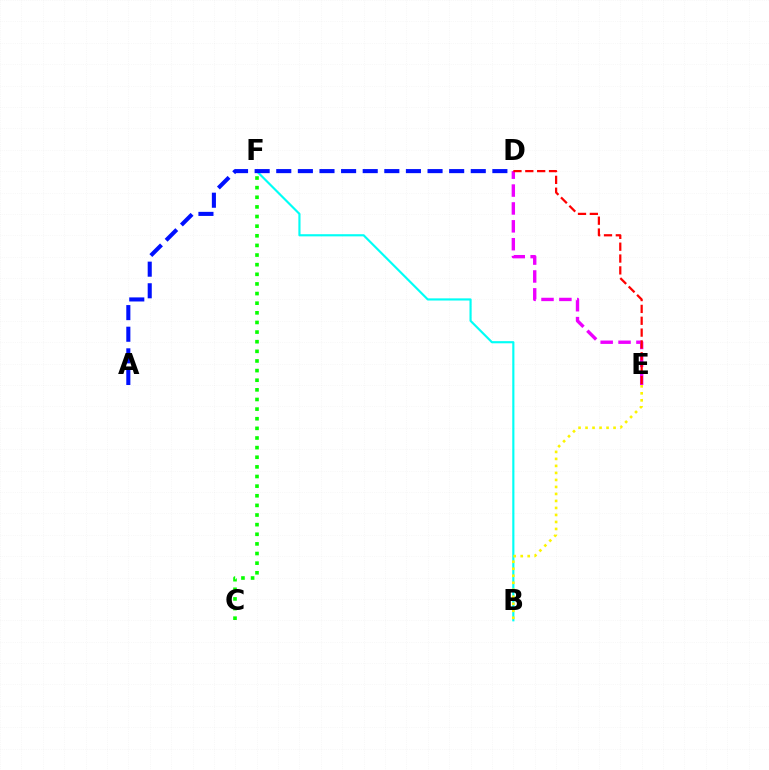{('D', 'E'): [{'color': '#ee00ff', 'line_style': 'dashed', 'thickness': 2.43}, {'color': '#ff0000', 'line_style': 'dashed', 'thickness': 1.61}], ('B', 'F'): [{'color': '#00fff6', 'line_style': 'solid', 'thickness': 1.55}], ('C', 'F'): [{'color': '#08ff00', 'line_style': 'dotted', 'thickness': 2.62}], ('A', 'D'): [{'color': '#0010ff', 'line_style': 'dashed', 'thickness': 2.94}], ('B', 'E'): [{'color': '#fcf500', 'line_style': 'dotted', 'thickness': 1.9}]}